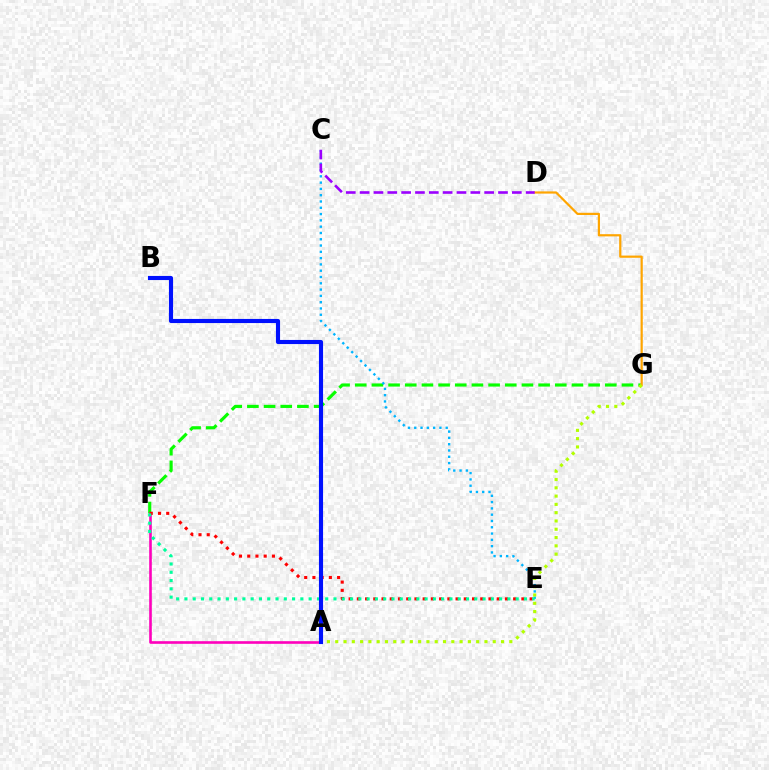{('F', 'G'): [{'color': '#08ff00', 'line_style': 'dashed', 'thickness': 2.26}], ('D', 'G'): [{'color': '#ffa500', 'line_style': 'solid', 'thickness': 1.59}], ('A', 'F'): [{'color': '#ff00bd', 'line_style': 'solid', 'thickness': 1.89}], ('E', 'F'): [{'color': '#ff0000', 'line_style': 'dotted', 'thickness': 2.24}, {'color': '#00ff9d', 'line_style': 'dotted', 'thickness': 2.25}], ('C', 'E'): [{'color': '#00b5ff', 'line_style': 'dotted', 'thickness': 1.71}], ('C', 'D'): [{'color': '#9b00ff', 'line_style': 'dashed', 'thickness': 1.88}], ('A', 'G'): [{'color': '#b3ff00', 'line_style': 'dotted', 'thickness': 2.25}], ('A', 'B'): [{'color': '#0010ff', 'line_style': 'solid', 'thickness': 2.96}]}